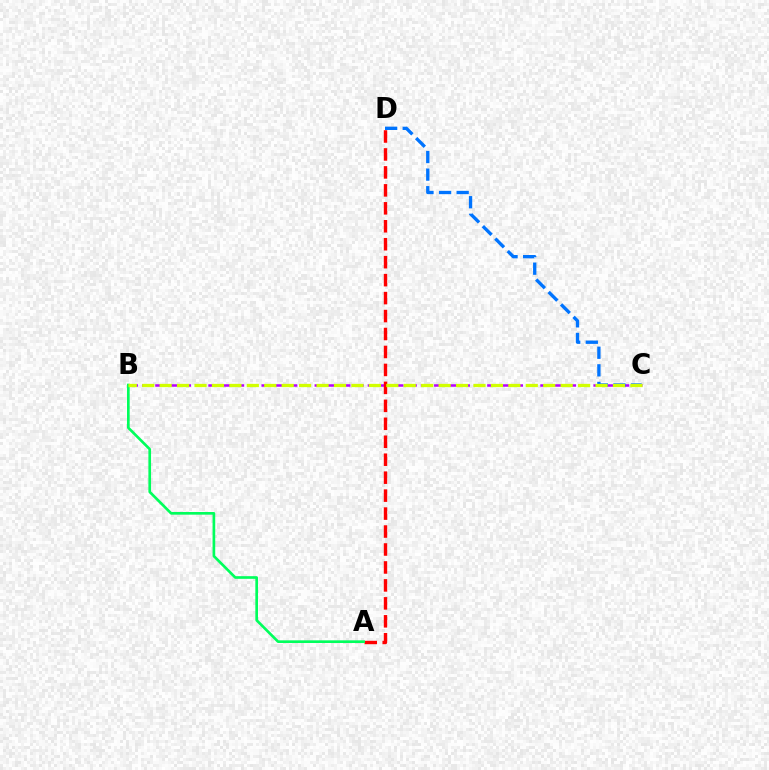{('B', 'C'): [{'color': '#b900ff', 'line_style': 'dashed', 'thickness': 1.8}, {'color': '#d1ff00', 'line_style': 'dashed', 'thickness': 2.37}], ('C', 'D'): [{'color': '#0074ff', 'line_style': 'dashed', 'thickness': 2.39}], ('A', 'D'): [{'color': '#ff0000', 'line_style': 'dashed', 'thickness': 2.44}], ('A', 'B'): [{'color': '#00ff5c', 'line_style': 'solid', 'thickness': 1.92}]}